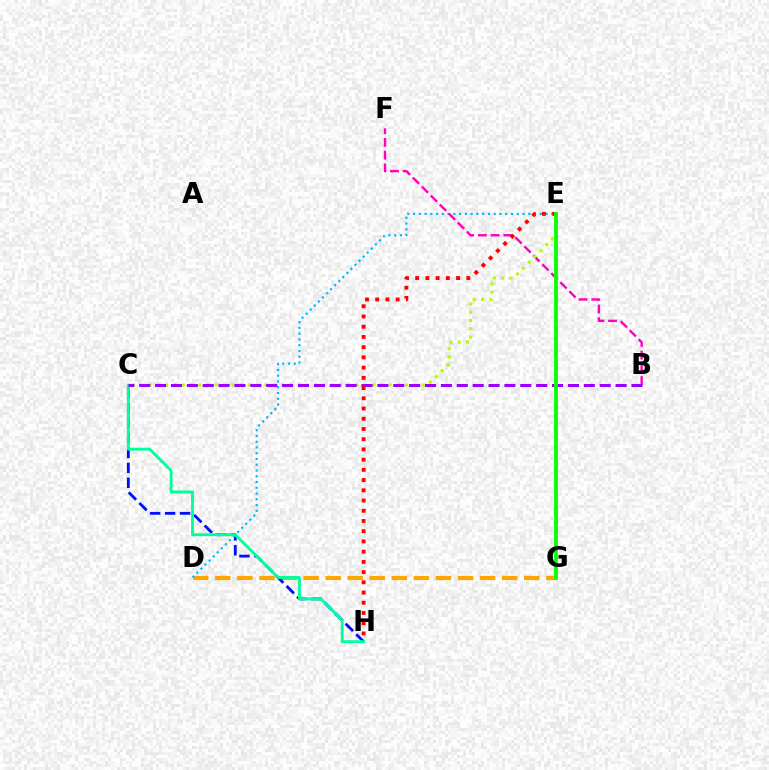{('D', 'G'): [{'color': '#ffa500', 'line_style': 'dashed', 'thickness': 3.0}], ('C', 'H'): [{'color': '#0010ff', 'line_style': 'dashed', 'thickness': 2.03}, {'color': '#00ff9d', 'line_style': 'solid', 'thickness': 2.08}], ('D', 'E'): [{'color': '#00b5ff', 'line_style': 'dotted', 'thickness': 1.57}], ('B', 'F'): [{'color': '#ff00bd', 'line_style': 'dashed', 'thickness': 1.73}], ('C', 'E'): [{'color': '#b3ff00', 'line_style': 'dotted', 'thickness': 2.25}], ('B', 'C'): [{'color': '#9b00ff', 'line_style': 'dashed', 'thickness': 2.16}], ('E', 'H'): [{'color': '#ff0000', 'line_style': 'dotted', 'thickness': 2.78}], ('E', 'G'): [{'color': '#08ff00', 'line_style': 'solid', 'thickness': 2.74}]}